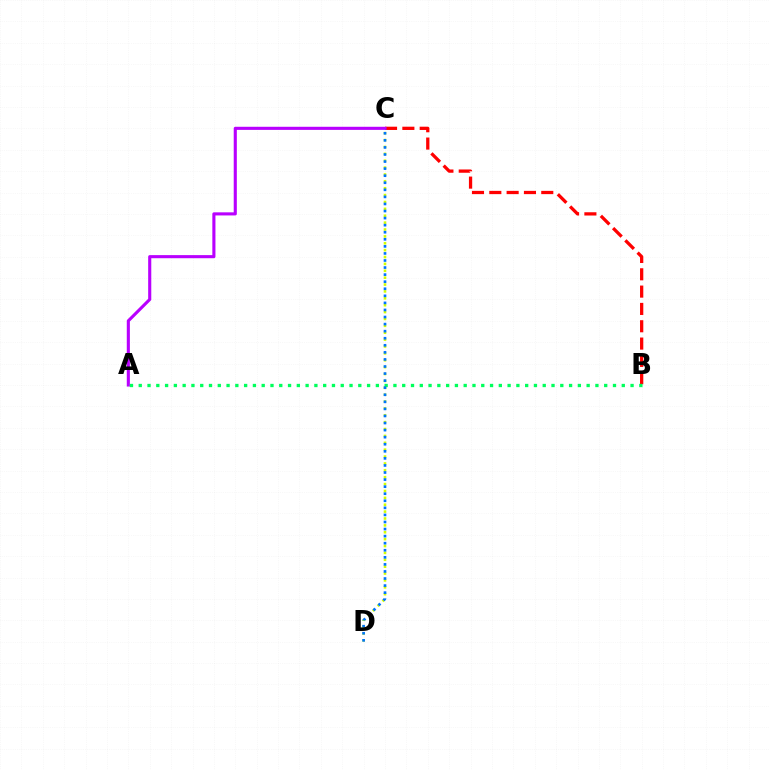{('B', 'C'): [{'color': '#ff0000', 'line_style': 'dashed', 'thickness': 2.35}], ('A', 'C'): [{'color': '#b900ff', 'line_style': 'solid', 'thickness': 2.24}], ('C', 'D'): [{'color': '#d1ff00', 'line_style': 'dotted', 'thickness': 1.87}, {'color': '#0074ff', 'line_style': 'dotted', 'thickness': 1.92}], ('A', 'B'): [{'color': '#00ff5c', 'line_style': 'dotted', 'thickness': 2.39}]}